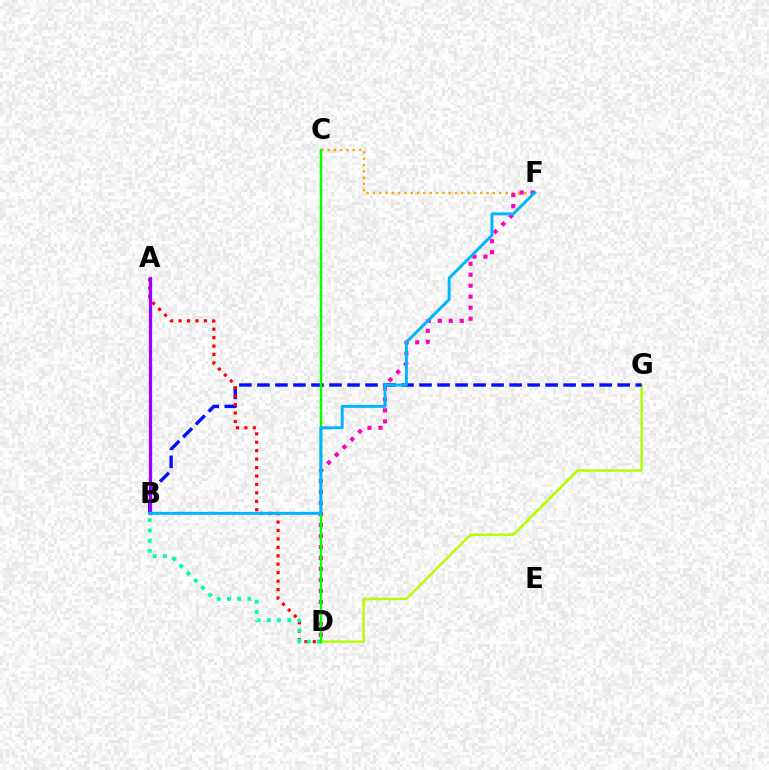{('D', 'G'): [{'color': '#b3ff00', 'line_style': 'solid', 'thickness': 1.76}], ('C', 'F'): [{'color': '#ffa500', 'line_style': 'dotted', 'thickness': 1.72}], ('B', 'G'): [{'color': '#0010ff', 'line_style': 'dashed', 'thickness': 2.45}], ('D', 'F'): [{'color': '#ff00bd', 'line_style': 'dotted', 'thickness': 2.98}], ('A', 'D'): [{'color': '#ff0000', 'line_style': 'dotted', 'thickness': 2.29}], ('B', 'D'): [{'color': '#00ff9d', 'line_style': 'dotted', 'thickness': 2.77}], ('A', 'B'): [{'color': '#9b00ff', 'line_style': 'solid', 'thickness': 2.36}], ('C', 'D'): [{'color': '#08ff00', 'line_style': 'solid', 'thickness': 1.79}], ('B', 'F'): [{'color': '#00b5ff', 'line_style': 'solid', 'thickness': 2.11}]}